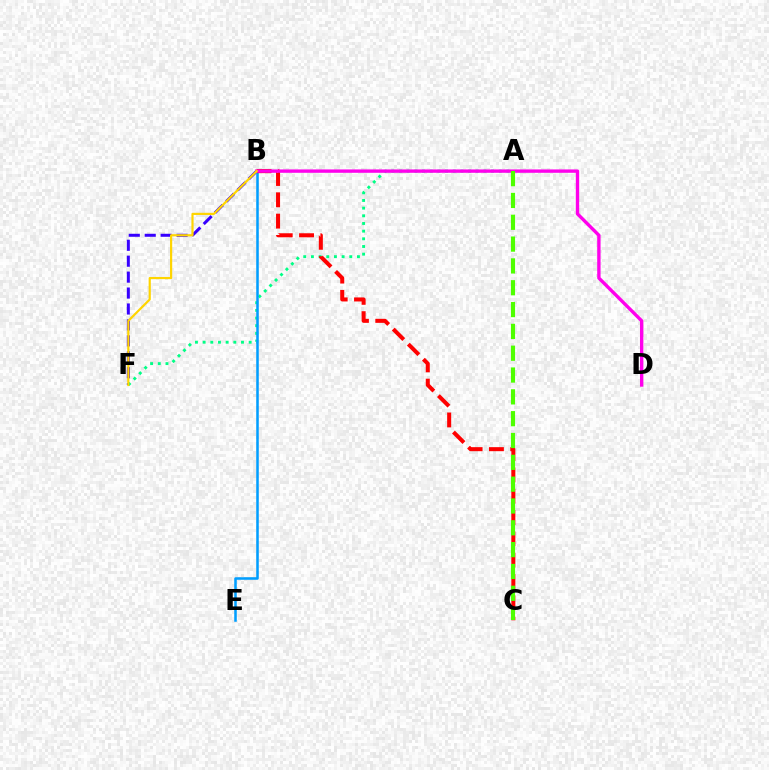{('B', 'F'): [{'color': '#3700ff', 'line_style': 'dashed', 'thickness': 2.16}, {'color': '#ffd500', 'line_style': 'solid', 'thickness': 1.57}], ('A', 'F'): [{'color': '#00ff86', 'line_style': 'dotted', 'thickness': 2.08}], ('B', 'E'): [{'color': '#009eff', 'line_style': 'solid', 'thickness': 1.83}], ('B', 'C'): [{'color': '#ff0000', 'line_style': 'dashed', 'thickness': 2.9}], ('B', 'D'): [{'color': '#ff00ed', 'line_style': 'solid', 'thickness': 2.42}], ('A', 'C'): [{'color': '#4fff00', 'line_style': 'dashed', 'thickness': 2.96}]}